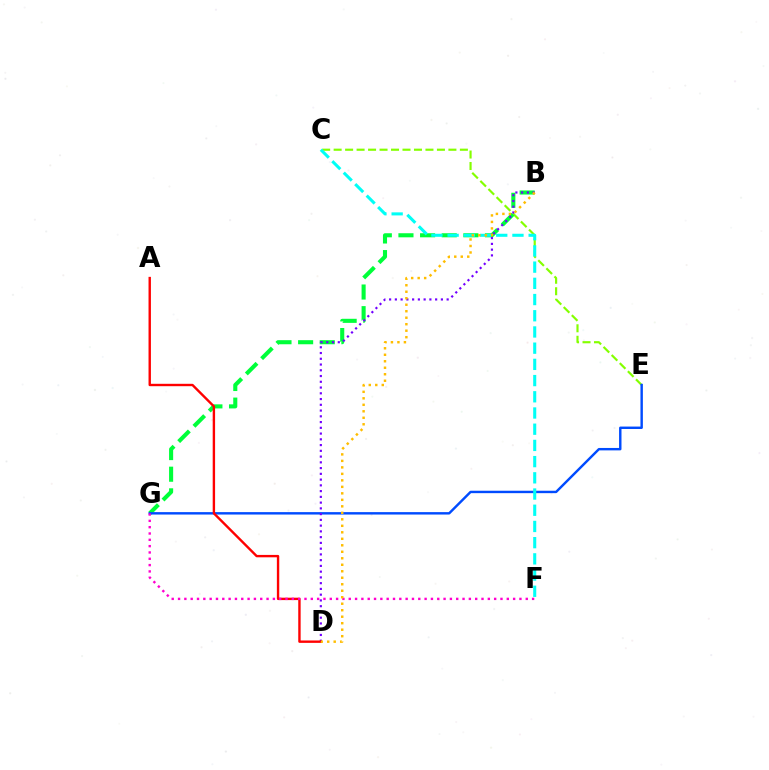{('C', 'E'): [{'color': '#84ff00', 'line_style': 'dashed', 'thickness': 1.56}], ('B', 'G'): [{'color': '#00ff39', 'line_style': 'dashed', 'thickness': 2.94}], ('E', 'G'): [{'color': '#004bff', 'line_style': 'solid', 'thickness': 1.74}], ('C', 'F'): [{'color': '#00fff6', 'line_style': 'dashed', 'thickness': 2.2}], ('B', 'D'): [{'color': '#7200ff', 'line_style': 'dotted', 'thickness': 1.56}, {'color': '#ffbd00', 'line_style': 'dotted', 'thickness': 1.76}], ('A', 'D'): [{'color': '#ff0000', 'line_style': 'solid', 'thickness': 1.72}], ('F', 'G'): [{'color': '#ff00cf', 'line_style': 'dotted', 'thickness': 1.72}]}